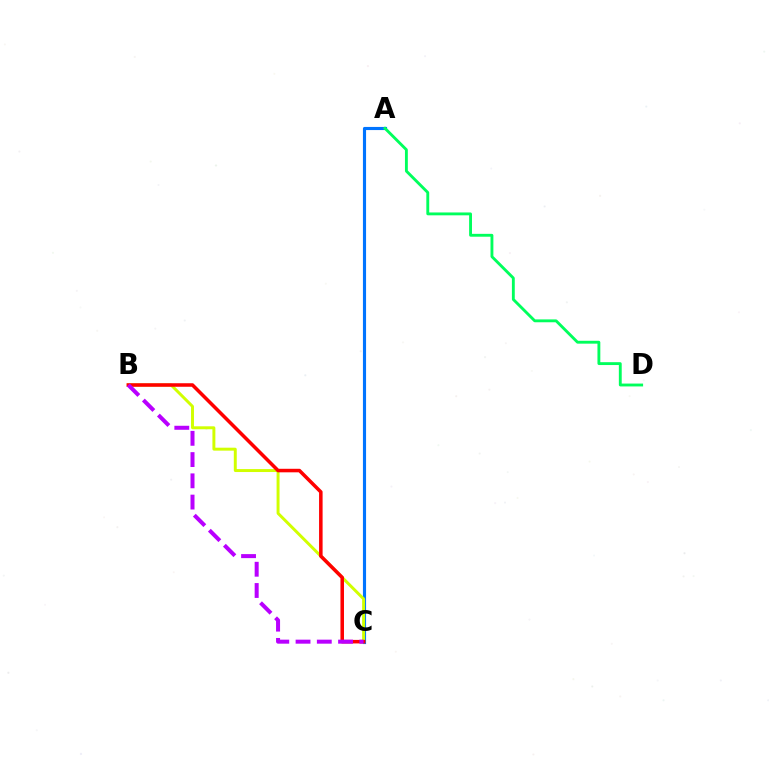{('A', 'C'): [{'color': '#0074ff', 'line_style': 'solid', 'thickness': 2.25}], ('A', 'D'): [{'color': '#00ff5c', 'line_style': 'solid', 'thickness': 2.06}], ('B', 'C'): [{'color': '#d1ff00', 'line_style': 'solid', 'thickness': 2.12}, {'color': '#ff0000', 'line_style': 'solid', 'thickness': 2.54}, {'color': '#b900ff', 'line_style': 'dashed', 'thickness': 2.89}]}